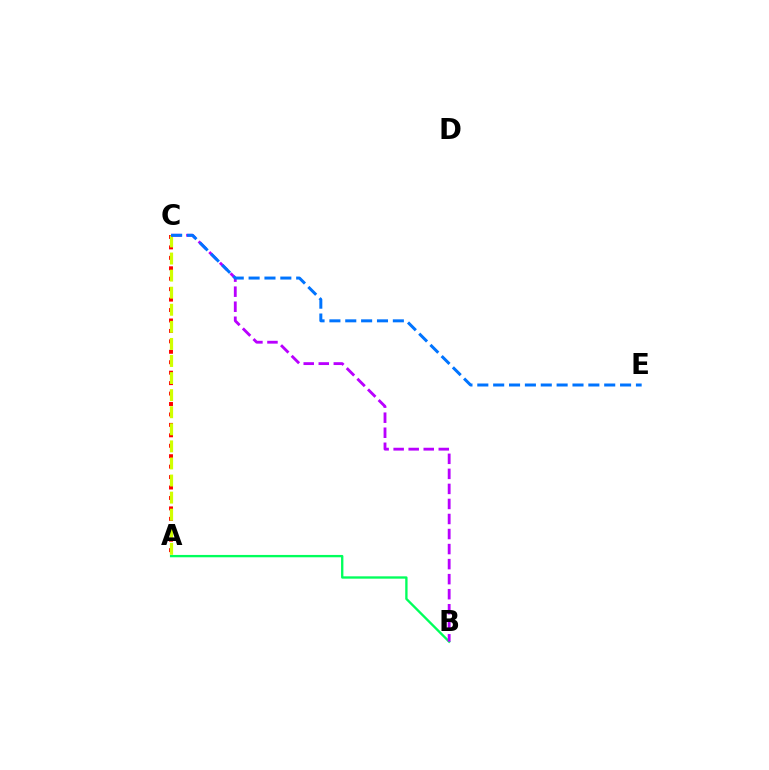{('A', 'B'): [{'color': '#00ff5c', 'line_style': 'solid', 'thickness': 1.68}], ('A', 'C'): [{'color': '#ff0000', 'line_style': 'dotted', 'thickness': 2.84}, {'color': '#d1ff00', 'line_style': 'dashed', 'thickness': 2.32}], ('B', 'C'): [{'color': '#b900ff', 'line_style': 'dashed', 'thickness': 2.04}], ('C', 'E'): [{'color': '#0074ff', 'line_style': 'dashed', 'thickness': 2.15}]}